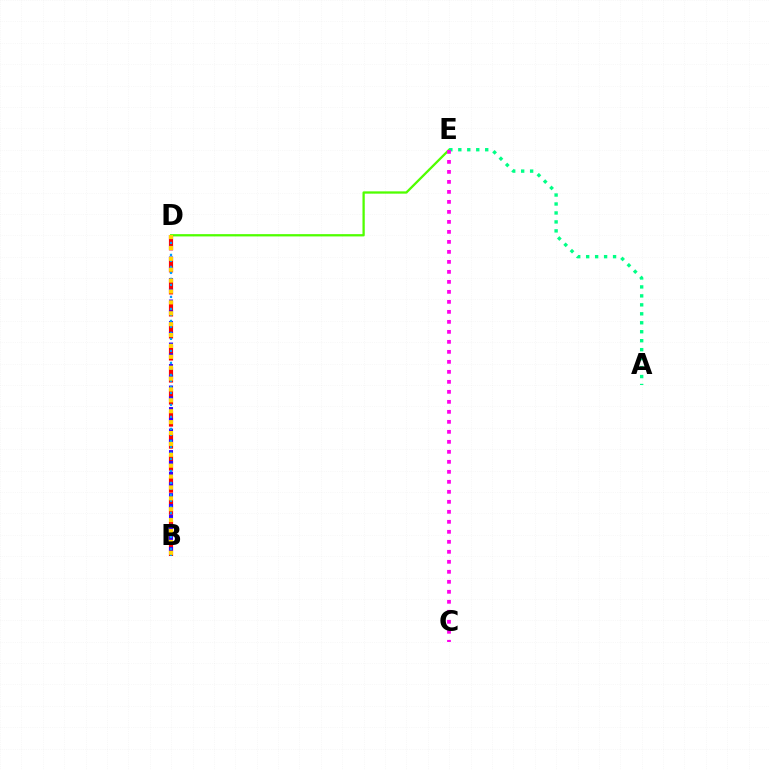{('D', 'E'): [{'color': '#4fff00', 'line_style': 'solid', 'thickness': 1.65}], ('B', 'D'): [{'color': '#ff0000', 'line_style': 'dashed', 'thickness': 2.99}, {'color': '#3700ff', 'line_style': 'dotted', 'thickness': 2.92}, {'color': '#009eff', 'line_style': 'dotted', 'thickness': 1.63}, {'color': '#ffd500', 'line_style': 'dotted', 'thickness': 2.96}], ('A', 'E'): [{'color': '#00ff86', 'line_style': 'dotted', 'thickness': 2.44}], ('C', 'E'): [{'color': '#ff00ed', 'line_style': 'dotted', 'thickness': 2.72}]}